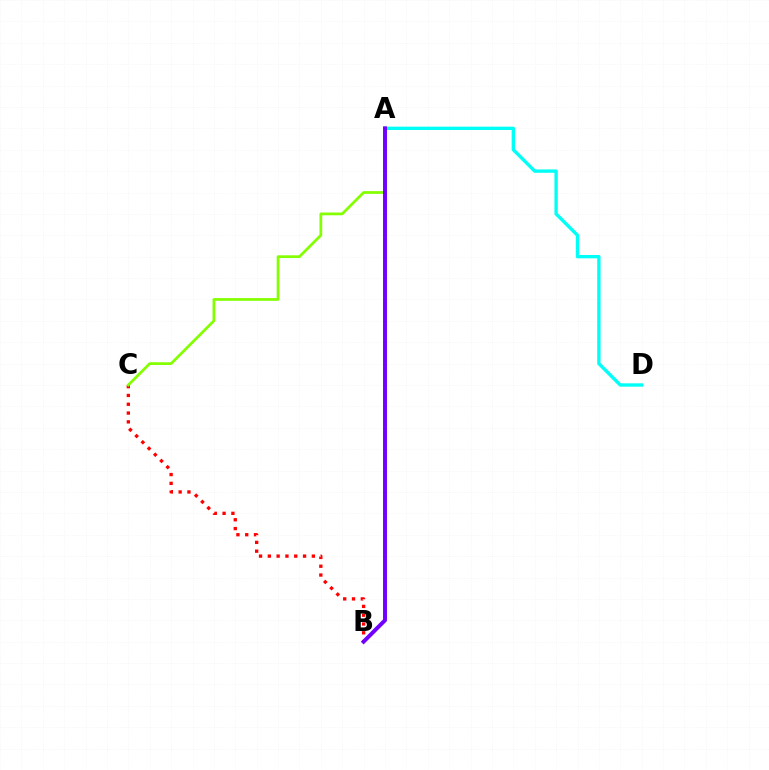{('B', 'C'): [{'color': '#ff0000', 'line_style': 'dotted', 'thickness': 2.39}], ('A', 'C'): [{'color': '#84ff00', 'line_style': 'solid', 'thickness': 1.97}], ('A', 'D'): [{'color': '#00fff6', 'line_style': 'solid', 'thickness': 2.42}], ('A', 'B'): [{'color': '#7200ff', 'line_style': 'solid', 'thickness': 2.84}]}